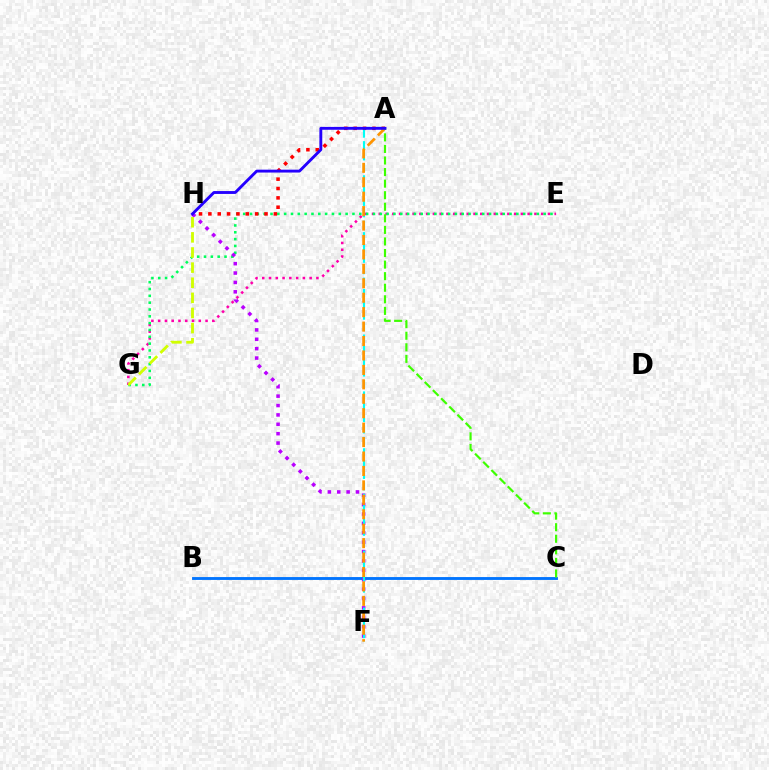{('E', 'G'): [{'color': '#ff00ac', 'line_style': 'dotted', 'thickness': 1.84}, {'color': '#00ff5c', 'line_style': 'dotted', 'thickness': 1.86}], ('B', 'C'): [{'color': '#0074ff', 'line_style': 'solid', 'thickness': 2.06}], ('F', 'H'): [{'color': '#b900ff', 'line_style': 'dotted', 'thickness': 2.55}], ('A', 'H'): [{'color': '#ff0000', 'line_style': 'dotted', 'thickness': 2.54}, {'color': '#2500ff', 'line_style': 'solid', 'thickness': 2.07}], ('A', 'F'): [{'color': '#00fff6', 'line_style': 'dashed', 'thickness': 1.55}, {'color': '#ff9400', 'line_style': 'dashed', 'thickness': 1.96}], ('G', 'H'): [{'color': '#d1ff00', 'line_style': 'dashed', 'thickness': 2.05}], ('A', 'C'): [{'color': '#3dff00', 'line_style': 'dashed', 'thickness': 1.57}]}